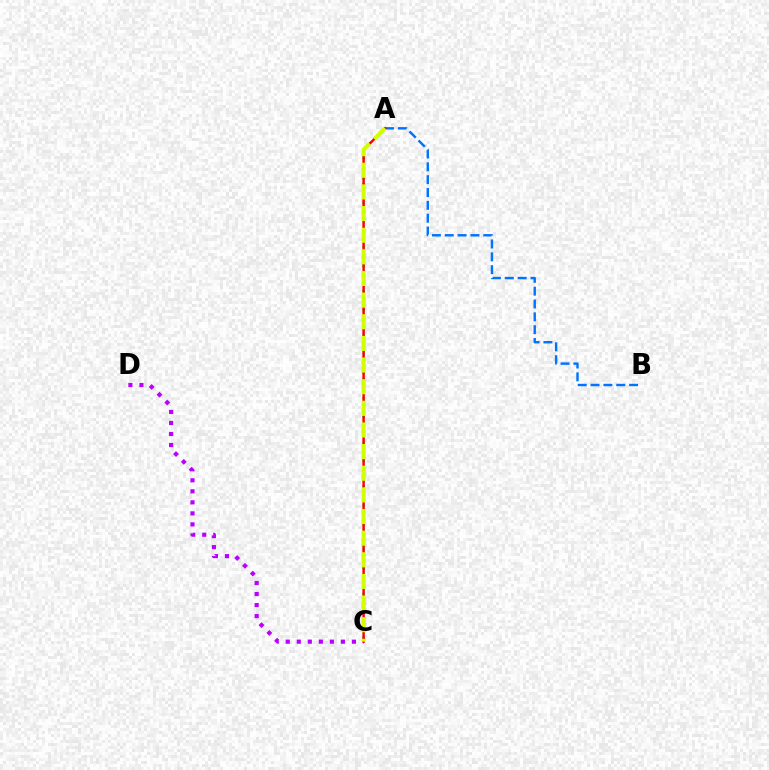{('A', 'C'): [{'color': '#00ff5c', 'line_style': 'dotted', 'thickness': 1.71}, {'color': '#ff0000', 'line_style': 'solid', 'thickness': 1.75}, {'color': '#d1ff00', 'line_style': 'dashed', 'thickness': 2.94}], ('A', 'B'): [{'color': '#0074ff', 'line_style': 'dashed', 'thickness': 1.75}], ('C', 'D'): [{'color': '#b900ff', 'line_style': 'dotted', 'thickness': 3.0}]}